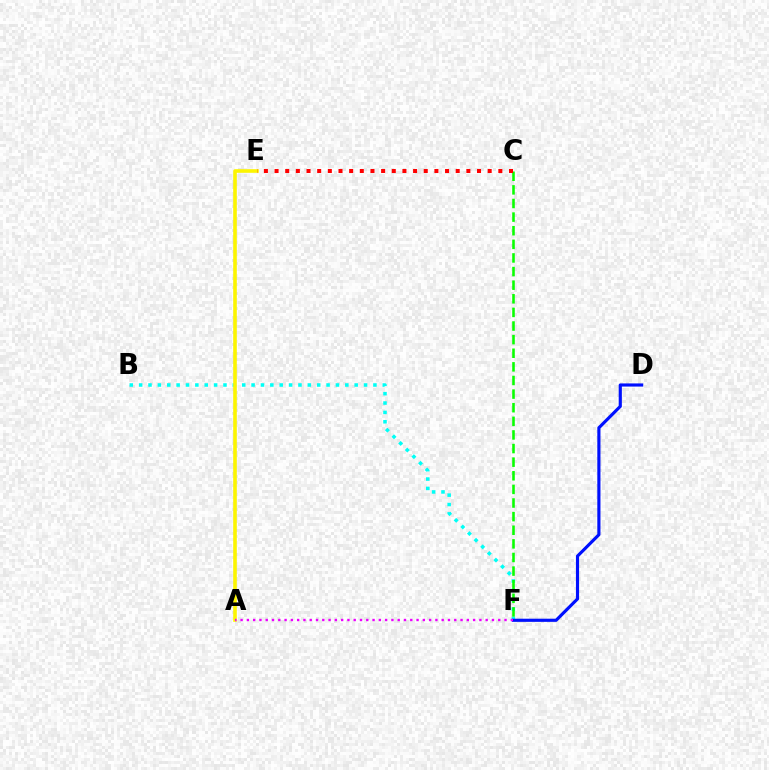{('B', 'F'): [{'color': '#00fff6', 'line_style': 'dotted', 'thickness': 2.55}], ('D', 'F'): [{'color': '#0010ff', 'line_style': 'solid', 'thickness': 2.27}], ('A', 'E'): [{'color': '#fcf500', 'line_style': 'solid', 'thickness': 2.6}], ('A', 'F'): [{'color': '#ee00ff', 'line_style': 'dotted', 'thickness': 1.71}], ('C', 'F'): [{'color': '#08ff00', 'line_style': 'dashed', 'thickness': 1.85}], ('C', 'E'): [{'color': '#ff0000', 'line_style': 'dotted', 'thickness': 2.9}]}